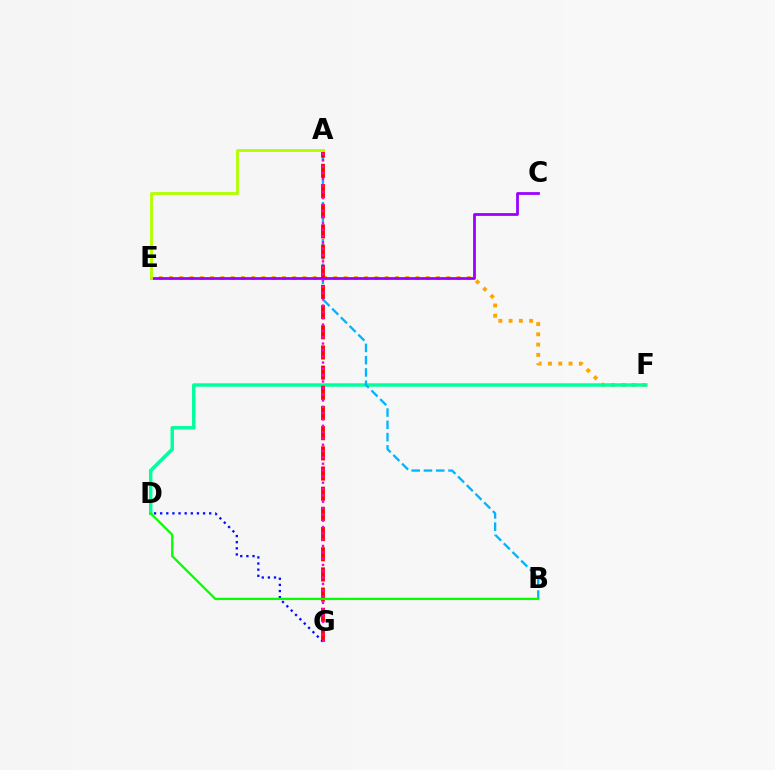{('E', 'F'): [{'color': '#ffa500', 'line_style': 'dotted', 'thickness': 2.79}], ('D', 'F'): [{'color': '#00ff9d', 'line_style': 'solid', 'thickness': 2.49}], ('A', 'B'): [{'color': '#00b5ff', 'line_style': 'dashed', 'thickness': 1.67}], ('A', 'G'): [{'color': '#ff0000', 'line_style': 'dashed', 'thickness': 2.74}, {'color': '#ff00bd', 'line_style': 'dotted', 'thickness': 1.72}], ('C', 'E'): [{'color': '#9b00ff', 'line_style': 'solid', 'thickness': 1.99}], ('A', 'E'): [{'color': '#b3ff00', 'line_style': 'solid', 'thickness': 2.05}], ('D', 'G'): [{'color': '#0010ff', 'line_style': 'dotted', 'thickness': 1.66}], ('B', 'D'): [{'color': '#08ff00', 'line_style': 'solid', 'thickness': 1.65}]}